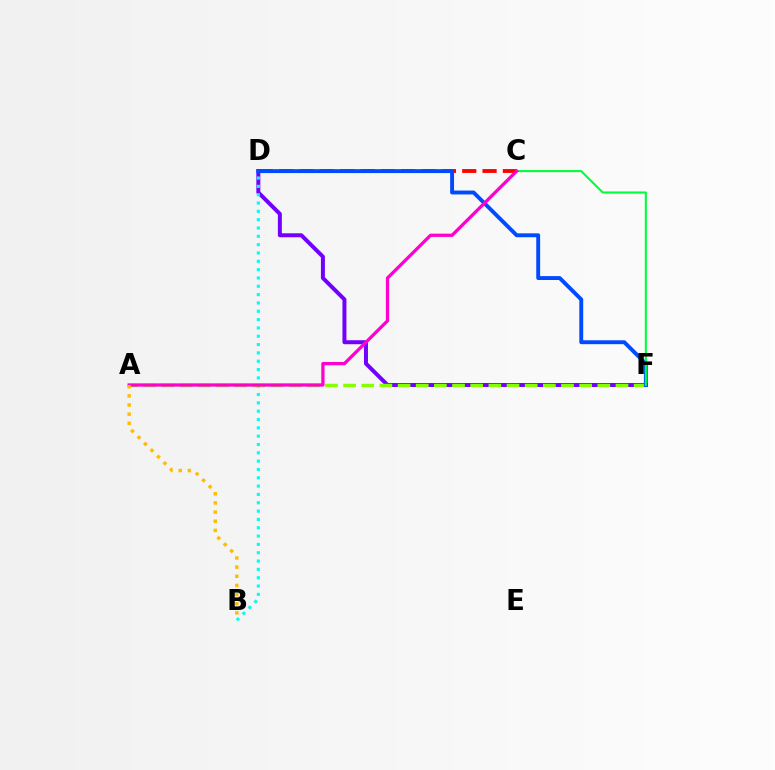{('C', 'D'): [{'color': '#ff0000', 'line_style': 'dashed', 'thickness': 2.76}], ('D', 'F'): [{'color': '#7200ff', 'line_style': 'solid', 'thickness': 2.86}, {'color': '#004bff', 'line_style': 'solid', 'thickness': 2.8}], ('B', 'D'): [{'color': '#00fff6', 'line_style': 'dotted', 'thickness': 2.26}], ('A', 'F'): [{'color': '#84ff00', 'line_style': 'dashed', 'thickness': 2.47}], ('C', 'F'): [{'color': '#00ff39', 'line_style': 'solid', 'thickness': 1.51}], ('A', 'C'): [{'color': '#ff00cf', 'line_style': 'solid', 'thickness': 2.35}], ('A', 'B'): [{'color': '#ffbd00', 'line_style': 'dotted', 'thickness': 2.48}]}